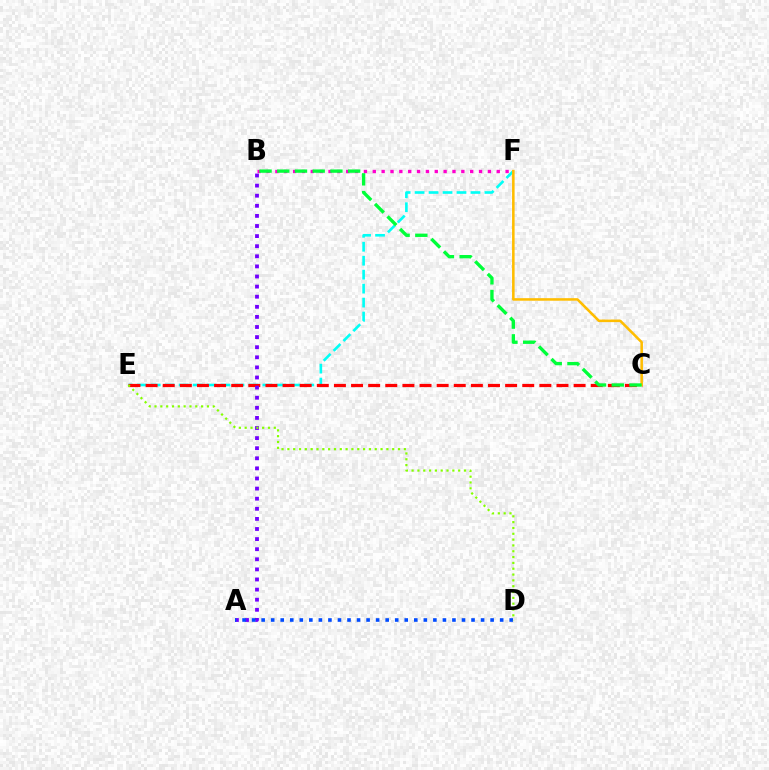{('E', 'F'): [{'color': '#00fff6', 'line_style': 'dashed', 'thickness': 1.9}], ('C', 'E'): [{'color': '#ff0000', 'line_style': 'dashed', 'thickness': 2.33}], ('C', 'F'): [{'color': '#ffbd00', 'line_style': 'solid', 'thickness': 1.84}], ('B', 'F'): [{'color': '#ff00cf', 'line_style': 'dotted', 'thickness': 2.41}], ('B', 'C'): [{'color': '#00ff39', 'line_style': 'dashed', 'thickness': 2.41}], ('A', 'B'): [{'color': '#7200ff', 'line_style': 'dotted', 'thickness': 2.74}], ('A', 'D'): [{'color': '#004bff', 'line_style': 'dotted', 'thickness': 2.59}], ('D', 'E'): [{'color': '#84ff00', 'line_style': 'dotted', 'thickness': 1.58}]}